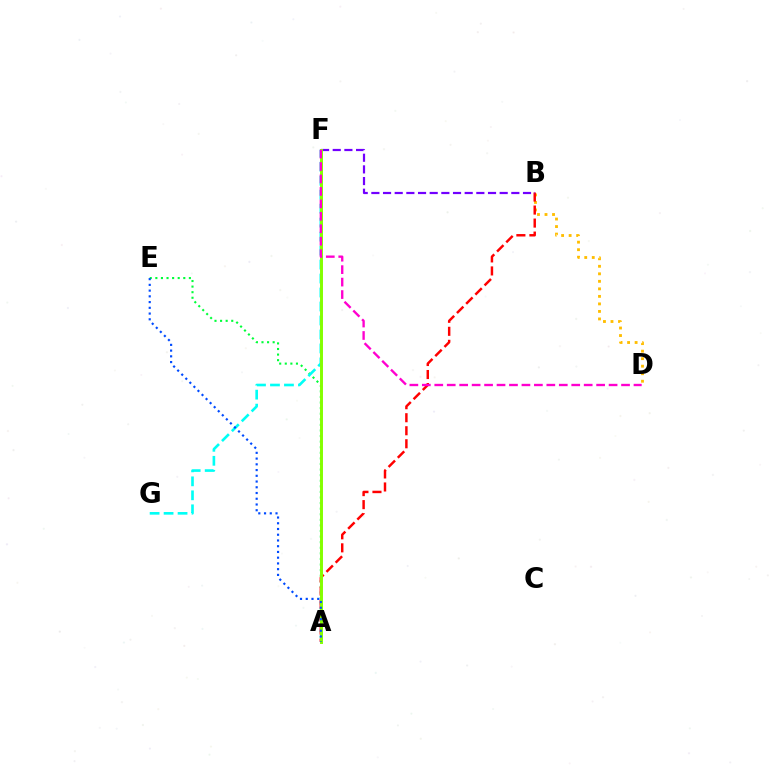{('A', 'E'): [{'color': '#00ff39', 'line_style': 'dotted', 'thickness': 1.52}, {'color': '#004bff', 'line_style': 'dotted', 'thickness': 1.56}], ('B', 'D'): [{'color': '#ffbd00', 'line_style': 'dotted', 'thickness': 2.04}], ('A', 'B'): [{'color': '#ff0000', 'line_style': 'dashed', 'thickness': 1.77}], ('B', 'F'): [{'color': '#7200ff', 'line_style': 'dashed', 'thickness': 1.58}], ('F', 'G'): [{'color': '#00fff6', 'line_style': 'dashed', 'thickness': 1.9}], ('A', 'F'): [{'color': '#84ff00', 'line_style': 'solid', 'thickness': 2.12}], ('D', 'F'): [{'color': '#ff00cf', 'line_style': 'dashed', 'thickness': 1.69}]}